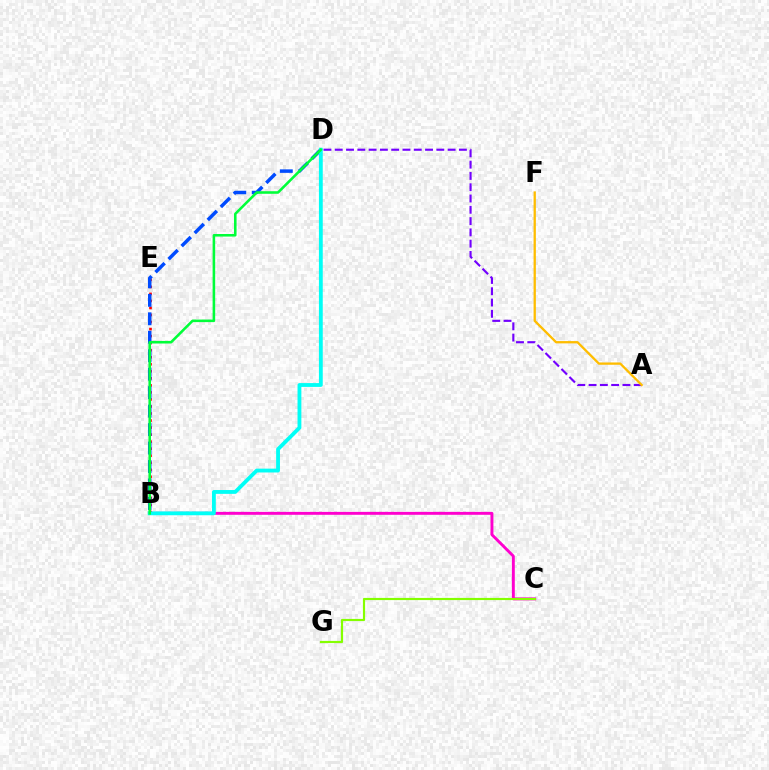{('B', 'C'): [{'color': '#ff00cf', 'line_style': 'solid', 'thickness': 2.1}], ('A', 'D'): [{'color': '#7200ff', 'line_style': 'dashed', 'thickness': 1.53}], ('B', 'E'): [{'color': '#ff0000', 'line_style': 'dotted', 'thickness': 1.91}], ('A', 'F'): [{'color': '#ffbd00', 'line_style': 'solid', 'thickness': 1.66}], ('B', 'D'): [{'color': '#004bff', 'line_style': 'dashed', 'thickness': 2.51}, {'color': '#00fff6', 'line_style': 'solid', 'thickness': 2.76}, {'color': '#00ff39', 'line_style': 'solid', 'thickness': 1.85}], ('C', 'G'): [{'color': '#84ff00', 'line_style': 'solid', 'thickness': 1.56}]}